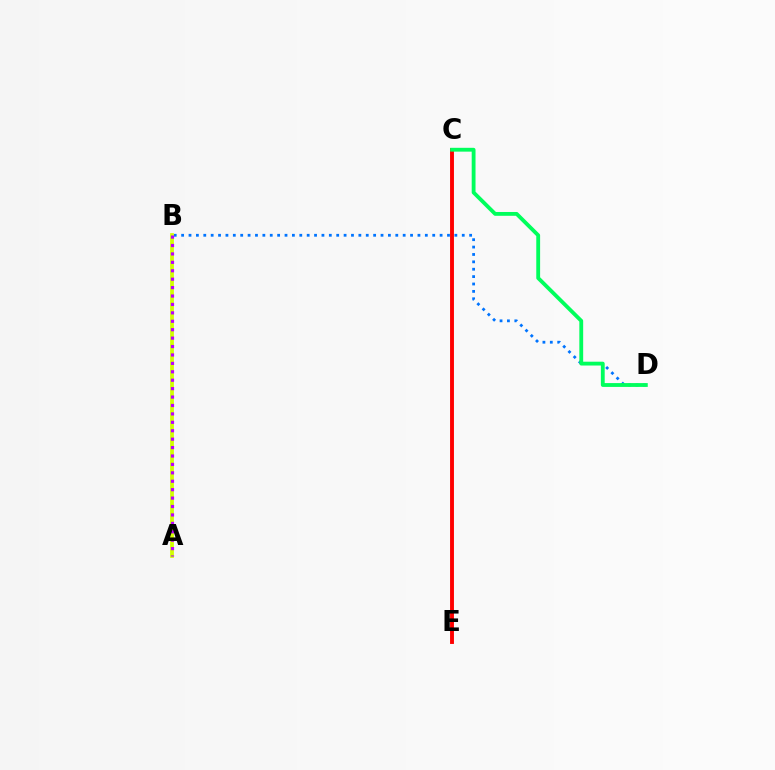{('B', 'D'): [{'color': '#0074ff', 'line_style': 'dotted', 'thickness': 2.01}], ('A', 'B'): [{'color': '#d1ff00', 'line_style': 'solid', 'thickness': 2.7}, {'color': '#b900ff', 'line_style': 'dotted', 'thickness': 2.29}], ('C', 'E'): [{'color': '#ff0000', 'line_style': 'solid', 'thickness': 2.8}], ('C', 'D'): [{'color': '#00ff5c', 'line_style': 'solid', 'thickness': 2.75}]}